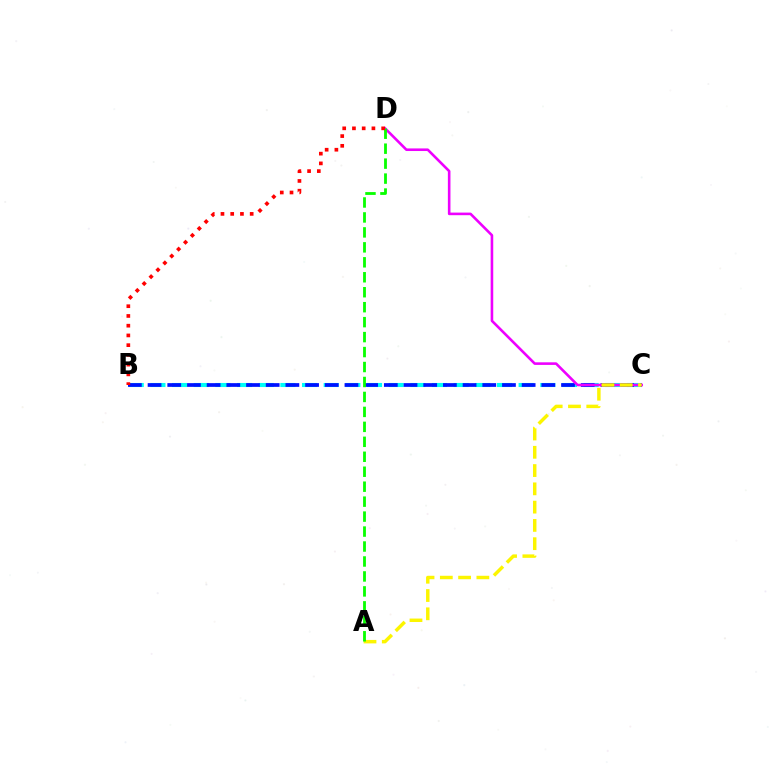{('B', 'C'): [{'color': '#00fff6', 'line_style': 'dashed', 'thickness': 2.94}, {'color': '#0010ff', 'line_style': 'dashed', 'thickness': 2.67}], ('C', 'D'): [{'color': '#ee00ff', 'line_style': 'solid', 'thickness': 1.87}], ('A', 'C'): [{'color': '#fcf500', 'line_style': 'dashed', 'thickness': 2.48}], ('A', 'D'): [{'color': '#08ff00', 'line_style': 'dashed', 'thickness': 2.03}], ('B', 'D'): [{'color': '#ff0000', 'line_style': 'dotted', 'thickness': 2.65}]}